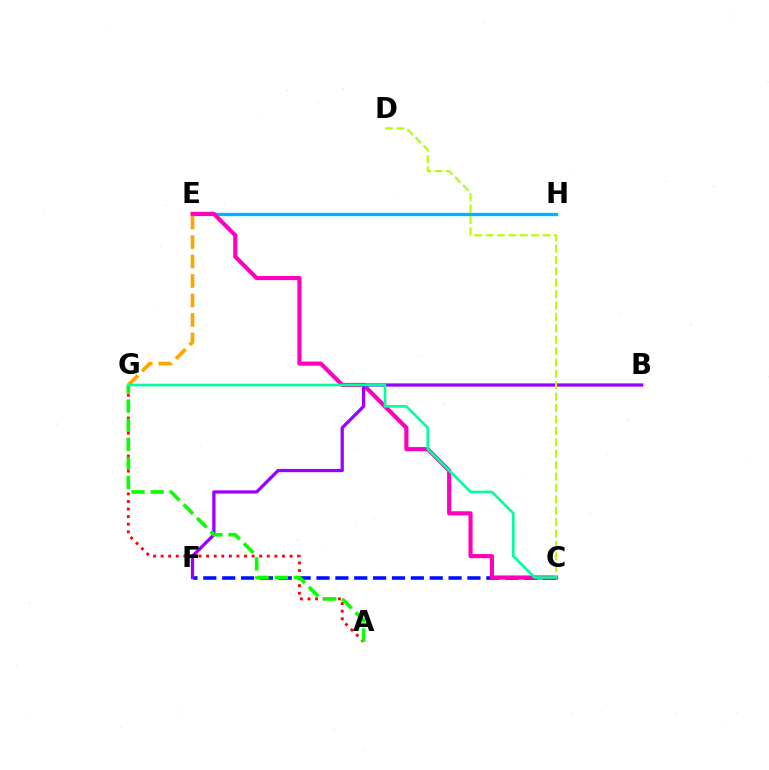{('E', 'H'): [{'color': '#00b5ff', 'line_style': 'solid', 'thickness': 2.41}], ('A', 'G'): [{'color': '#ff0000', 'line_style': 'dotted', 'thickness': 2.06}, {'color': '#08ff00', 'line_style': 'dashed', 'thickness': 2.6}], ('C', 'F'): [{'color': '#0010ff', 'line_style': 'dashed', 'thickness': 2.56}], ('C', 'E'): [{'color': '#ff00bd', 'line_style': 'solid', 'thickness': 2.99}], ('B', 'F'): [{'color': '#9b00ff', 'line_style': 'solid', 'thickness': 2.34}], ('C', 'D'): [{'color': '#b3ff00', 'line_style': 'dashed', 'thickness': 1.55}], ('E', 'G'): [{'color': '#ffa500', 'line_style': 'dashed', 'thickness': 2.65}], ('C', 'G'): [{'color': '#00ff9d', 'line_style': 'solid', 'thickness': 1.9}]}